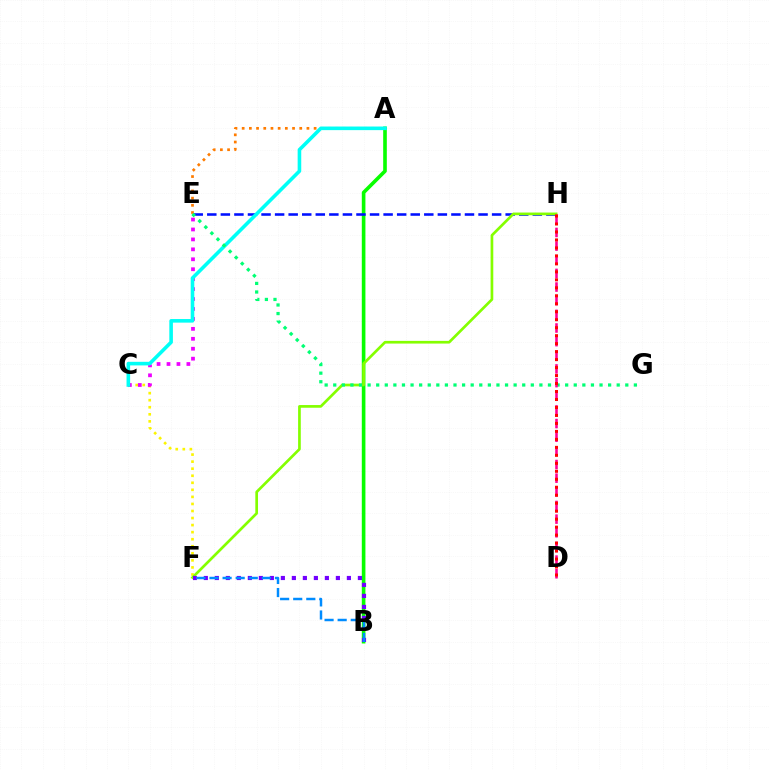{('A', 'B'): [{'color': '#08ff00', 'line_style': 'solid', 'thickness': 2.61}], ('C', 'F'): [{'color': '#fcf500', 'line_style': 'dotted', 'thickness': 1.92}], ('A', 'E'): [{'color': '#ff7c00', 'line_style': 'dotted', 'thickness': 1.96}], ('E', 'H'): [{'color': '#0010ff', 'line_style': 'dashed', 'thickness': 1.84}], ('C', 'E'): [{'color': '#ee00ff', 'line_style': 'dotted', 'thickness': 2.7}], ('F', 'H'): [{'color': '#84ff00', 'line_style': 'solid', 'thickness': 1.94}], ('A', 'C'): [{'color': '#00fff6', 'line_style': 'solid', 'thickness': 2.59}], ('E', 'G'): [{'color': '#00ff74', 'line_style': 'dotted', 'thickness': 2.33}], ('B', 'F'): [{'color': '#7200ff', 'line_style': 'dotted', 'thickness': 2.99}, {'color': '#008cff', 'line_style': 'dashed', 'thickness': 1.78}], ('D', 'H'): [{'color': '#ff0094', 'line_style': 'dashed', 'thickness': 1.85}, {'color': '#ff0000', 'line_style': 'dotted', 'thickness': 2.17}]}